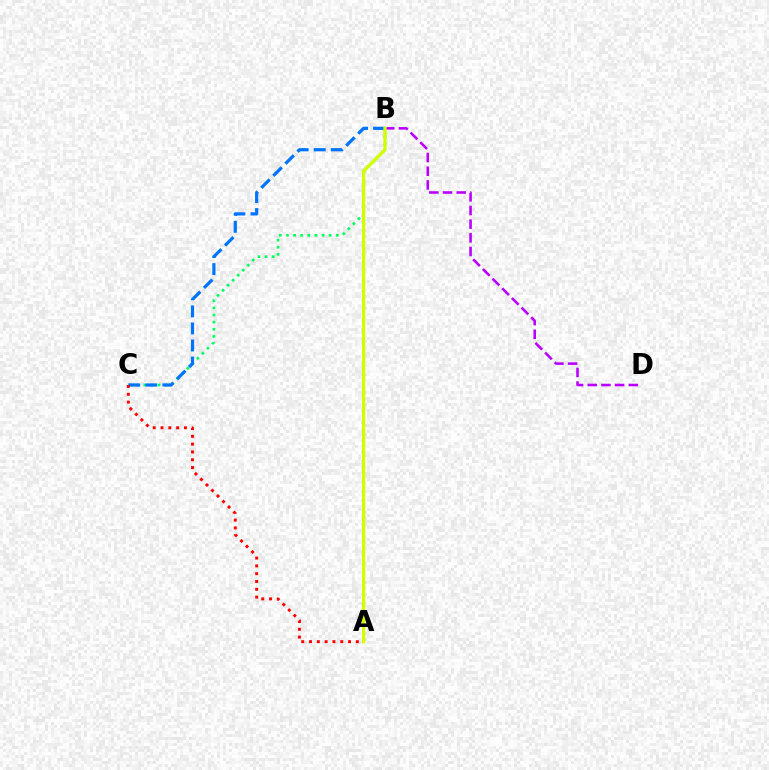{('B', 'C'): [{'color': '#00ff5c', 'line_style': 'dotted', 'thickness': 1.94}, {'color': '#0074ff', 'line_style': 'dashed', 'thickness': 2.32}], ('B', 'D'): [{'color': '#b900ff', 'line_style': 'dashed', 'thickness': 1.86}], ('A', 'C'): [{'color': '#ff0000', 'line_style': 'dotted', 'thickness': 2.12}], ('A', 'B'): [{'color': '#d1ff00', 'line_style': 'solid', 'thickness': 2.38}]}